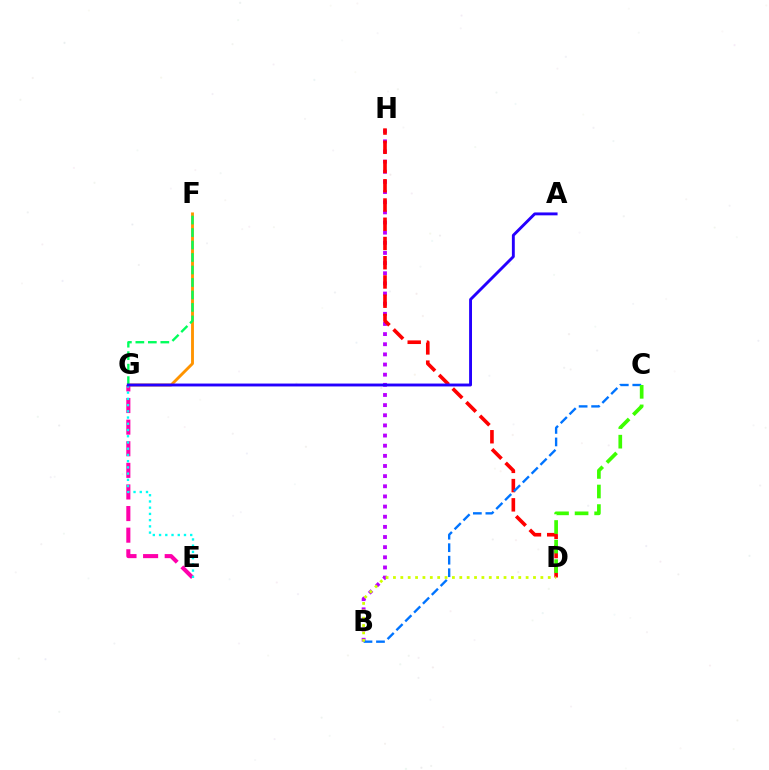{('E', 'G'): [{'color': '#ff00ac', 'line_style': 'dashed', 'thickness': 2.94}, {'color': '#00fff6', 'line_style': 'dotted', 'thickness': 1.69}], ('B', 'H'): [{'color': '#b900ff', 'line_style': 'dotted', 'thickness': 2.76}], ('F', 'G'): [{'color': '#ff9400', 'line_style': 'solid', 'thickness': 2.07}, {'color': '#00ff5c', 'line_style': 'dashed', 'thickness': 1.7}], ('D', 'H'): [{'color': '#ff0000', 'line_style': 'dashed', 'thickness': 2.61}], ('B', 'C'): [{'color': '#0074ff', 'line_style': 'dashed', 'thickness': 1.7}], ('A', 'G'): [{'color': '#2500ff', 'line_style': 'solid', 'thickness': 2.08}], ('C', 'D'): [{'color': '#3dff00', 'line_style': 'dashed', 'thickness': 2.66}], ('B', 'D'): [{'color': '#d1ff00', 'line_style': 'dotted', 'thickness': 2.0}]}